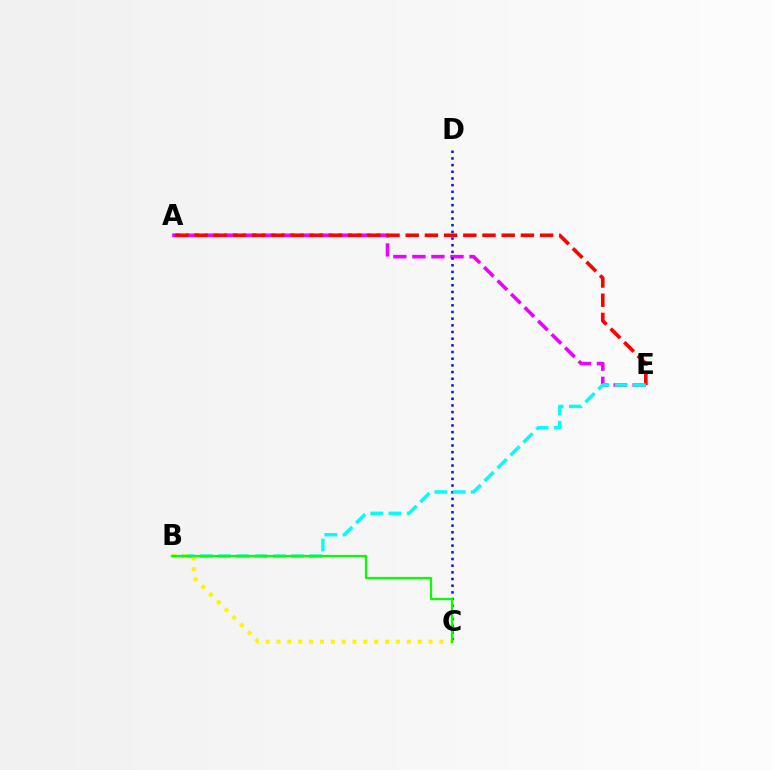{('A', 'E'): [{'color': '#ee00ff', 'line_style': 'dashed', 'thickness': 2.59}, {'color': '#ff0000', 'line_style': 'dashed', 'thickness': 2.61}], ('C', 'D'): [{'color': '#0010ff', 'line_style': 'dotted', 'thickness': 1.81}], ('B', 'E'): [{'color': '#00fff6', 'line_style': 'dashed', 'thickness': 2.48}], ('B', 'C'): [{'color': '#fcf500', 'line_style': 'dotted', 'thickness': 2.95}, {'color': '#08ff00', 'line_style': 'solid', 'thickness': 1.62}]}